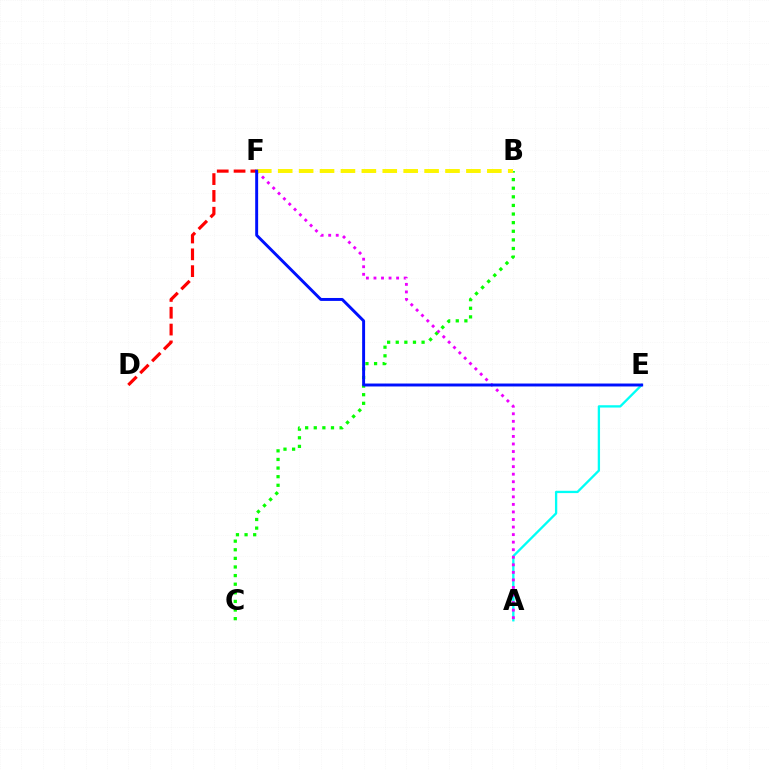{('D', 'F'): [{'color': '#ff0000', 'line_style': 'dashed', 'thickness': 2.28}], ('B', 'C'): [{'color': '#08ff00', 'line_style': 'dotted', 'thickness': 2.34}], ('A', 'E'): [{'color': '#00fff6', 'line_style': 'solid', 'thickness': 1.67}], ('A', 'F'): [{'color': '#ee00ff', 'line_style': 'dotted', 'thickness': 2.05}], ('B', 'F'): [{'color': '#fcf500', 'line_style': 'dashed', 'thickness': 2.84}], ('E', 'F'): [{'color': '#0010ff', 'line_style': 'solid', 'thickness': 2.12}]}